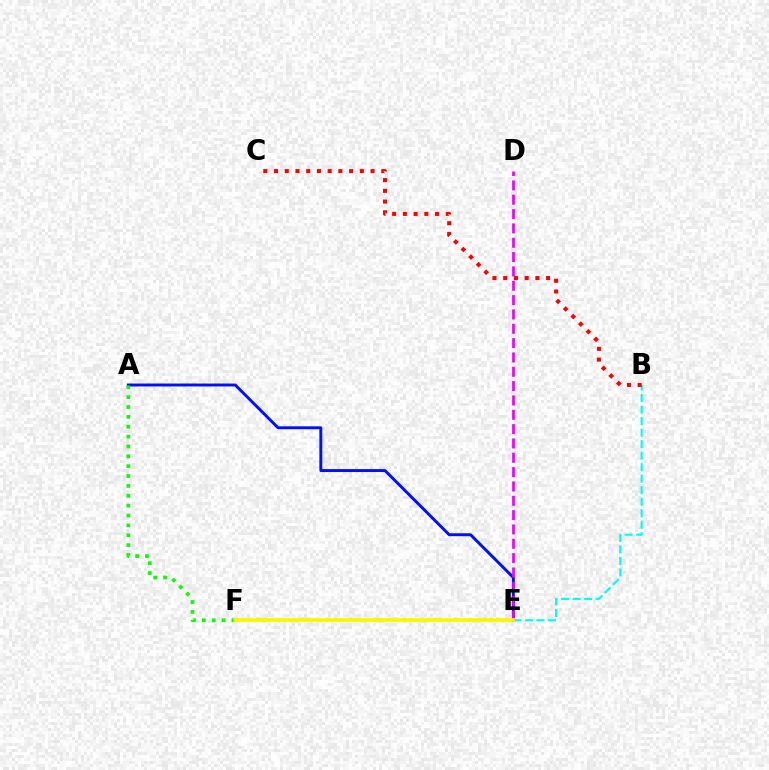{('A', 'E'): [{'color': '#0010ff', 'line_style': 'solid', 'thickness': 2.12}], ('B', 'E'): [{'color': '#00fff6', 'line_style': 'dashed', 'thickness': 1.56}], ('B', 'C'): [{'color': '#ff0000', 'line_style': 'dotted', 'thickness': 2.91}], ('D', 'E'): [{'color': '#ee00ff', 'line_style': 'dashed', 'thickness': 1.95}], ('A', 'F'): [{'color': '#08ff00', 'line_style': 'dotted', 'thickness': 2.68}], ('E', 'F'): [{'color': '#fcf500', 'line_style': 'solid', 'thickness': 2.69}]}